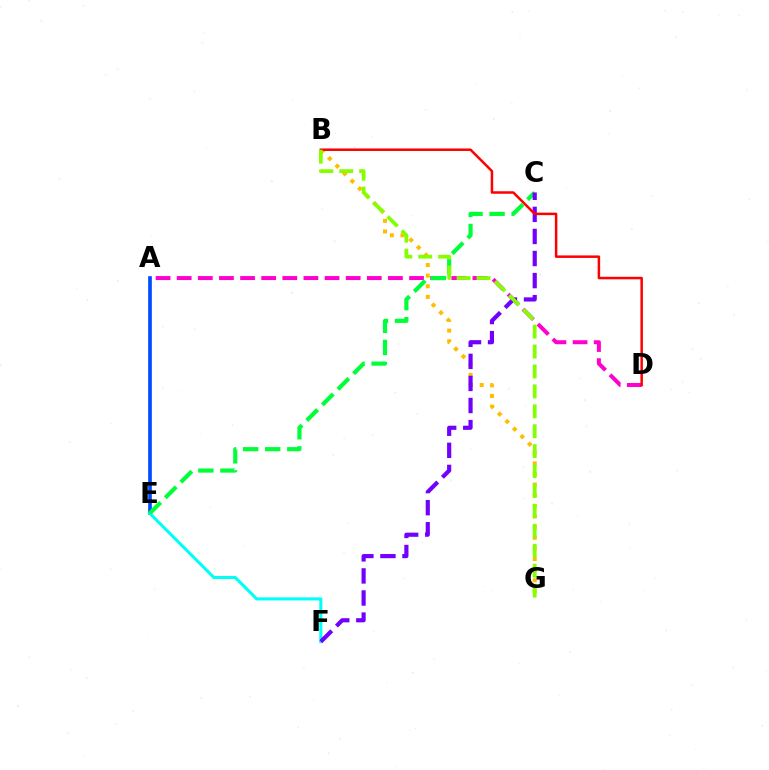{('A', 'E'): [{'color': '#004bff', 'line_style': 'solid', 'thickness': 2.64}], ('E', 'F'): [{'color': '#00fff6', 'line_style': 'solid', 'thickness': 2.21}], ('A', 'D'): [{'color': '#ff00cf', 'line_style': 'dashed', 'thickness': 2.87}], ('B', 'G'): [{'color': '#ffbd00', 'line_style': 'dotted', 'thickness': 2.89}, {'color': '#84ff00', 'line_style': 'dashed', 'thickness': 2.71}], ('C', 'E'): [{'color': '#00ff39', 'line_style': 'dashed', 'thickness': 3.0}], ('C', 'F'): [{'color': '#7200ff', 'line_style': 'dashed', 'thickness': 3.0}], ('B', 'D'): [{'color': '#ff0000', 'line_style': 'solid', 'thickness': 1.8}]}